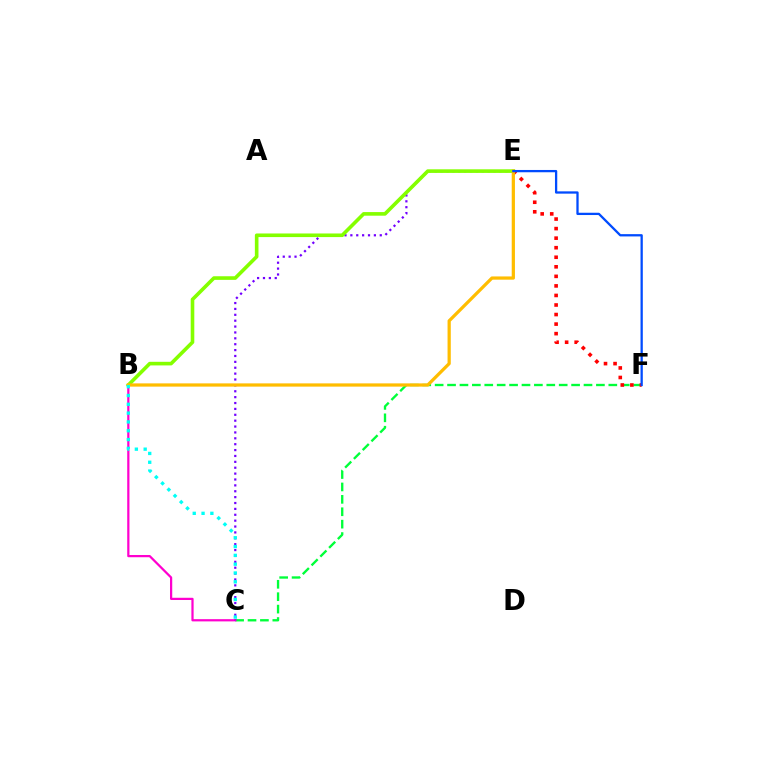{('C', 'F'): [{'color': '#00ff39', 'line_style': 'dashed', 'thickness': 1.69}], ('B', 'C'): [{'color': '#ff00cf', 'line_style': 'solid', 'thickness': 1.61}, {'color': '#00fff6', 'line_style': 'dotted', 'thickness': 2.4}], ('E', 'F'): [{'color': '#ff0000', 'line_style': 'dotted', 'thickness': 2.59}, {'color': '#004bff', 'line_style': 'solid', 'thickness': 1.65}], ('C', 'E'): [{'color': '#7200ff', 'line_style': 'dotted', 'thickness': 1.6}], ('B', 'E'): [{'color': '#84ff00', 'line_style': 'solid', 'thickness': 2.6}, {'color': '#ffbd00', 'line_style': 'solid', 'thickness': 2.33}]}